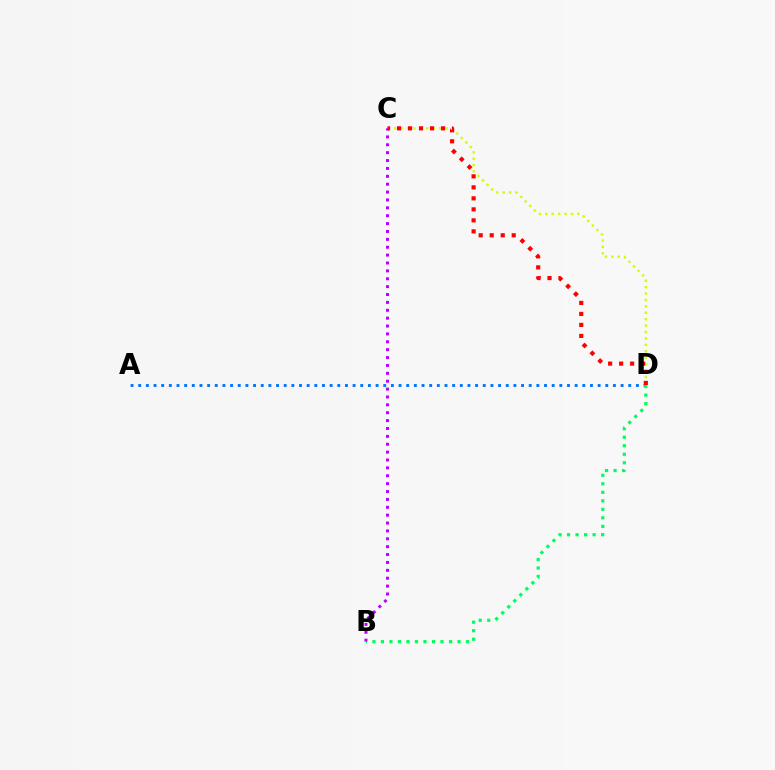{('A', 'D'): [{'color': '#0074ff', 'line_style': 'dotted', 'thickness': 2.08}], ('B', 'D'): [{'color': '#00ff5c', 'line_style': 'dotted', 'thickness': 2.31}], ('C', 'D'): [{'color': '#d1ff00', 'line_style': 'dotted', 'thickness': 1.74}, {'color': '#ff0000', 'line_style': 'dotted', 'thickness': 2.99}], ('B', 'C'): [{'color': '#b900ff', 'line_style': 'dotted', 'thickness': 2.14}]}